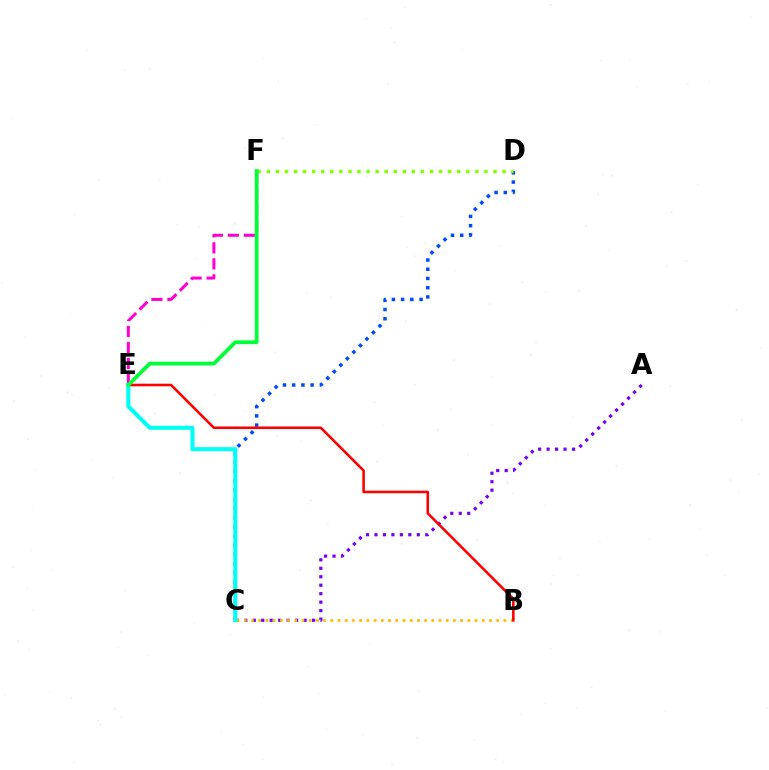{('A', 'C'): [{'color': '#7200ff', 'line_style': 'dotted', 'thickness': 2.3}], ('C', 'D'): [{'color': '#004bff', 'line_style': 'dotted', 'thickness': 2.51}], ('B', 'C'): [{'color': '#ffbd00', 'line_style': 'dotted', 'thickness': 1.96}], ('D', 'F'): [{'color': '#84ff00', 'line_style': 'dotted', 'thickness': 2.46}], ('B', 'E'): [{'color': '#ff0000', 'line_style': 'solid', 'thickness': 1.86}], ('E', 'F'): [{'color': '#ff00cf', 'line_style': 'dashed', 'thickness': 2.17}, {'color': '#00ff39', 'line_style': 'solid', 'thickness': 2.72}], ('C', 'E'): [{'color': '#00fff6', 'line_style': 'solid', 'thickness': 2.93}]}